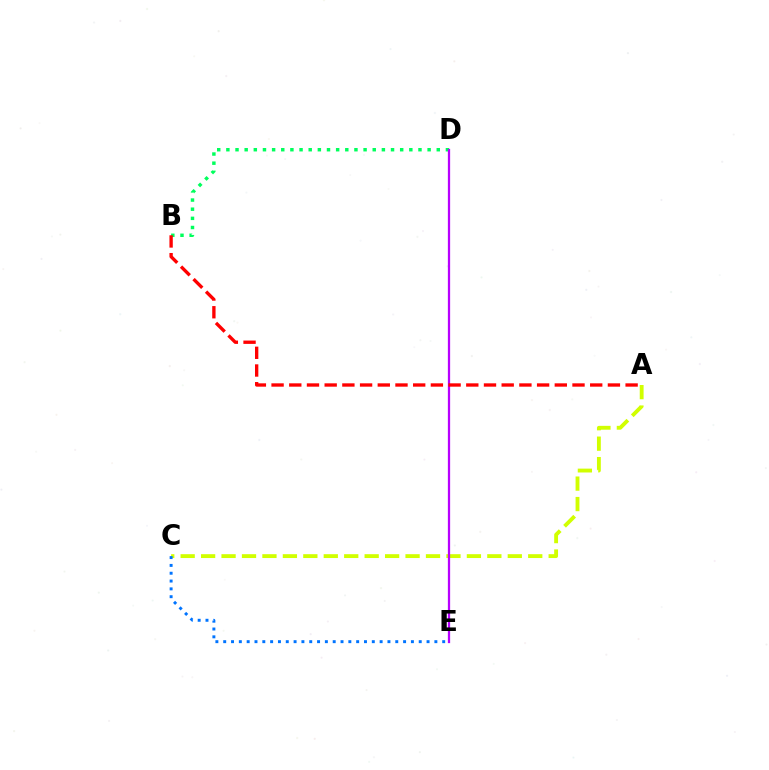{('B', 'D'): [{'color': '#00ff5c', 'line_style': 'dotted', 'thickness': 2.49}], ('A', 'C'): [{'color': '#d1ff00', 'line_style': 'dashed', 'thickness': 2.78}], ('D', 'E'): [{'color': '#b900ff', 'line_style': 'solid', 'thickness': 1.63}], ('A', 'B'): [{'color': '#ff0000', 'line_style': 'dashed', 'thickness': 2.4}], ('C', 'E'): [{'color': '#0074ff', 'line_style': 'dotted', 'thickness': 2.13}]}